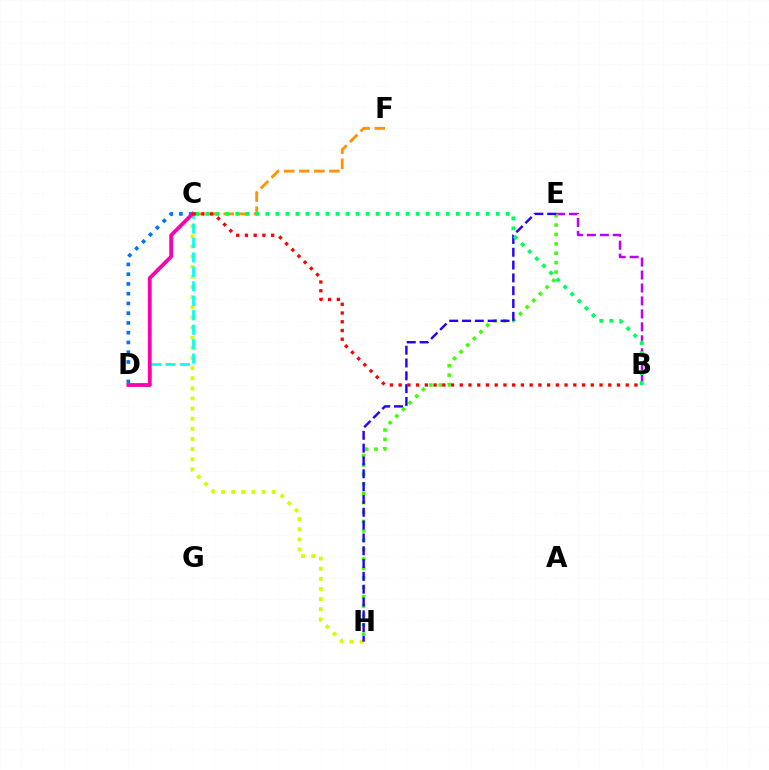{('C', 'D'): [{'color': '#0074ff', 'line_style': 'dotted', 'thickness': 2.65}, {'color': '#00fff6', 'line_style': 'dashed', 'thickness': 1.96}, {'color': '#ff00ac', 'line_style': 'solid', 'thickness': 2.71}], ('C', 'H'): [{'color': '#d1ff00', 'line_style': 'dotted', 'thickness': 2.75}], ('B', 'E'): [{'color': '#b900ff', 'line_style': 'dashed', 'thickness': 1.76}], ('E', 'H'): [{'color': '#3dff00', 'line_style': 'dotted', 'thickness': 2.55}, {'color': '#2500ff', 'line_style': 'dashed', 'thickness': 1.74}], ('C', 'F'): [{'color': '#ff9400', 'line_style': 'dashed', 'thickness': 2.05}], ('B', 'C'): [{'color': '#00ff5c', 'line_style': 'dotted', 'thickness': 2.72}, {'color': '#ff0000', 'line_style': 'dotted', 'thickness': 2.37}]}